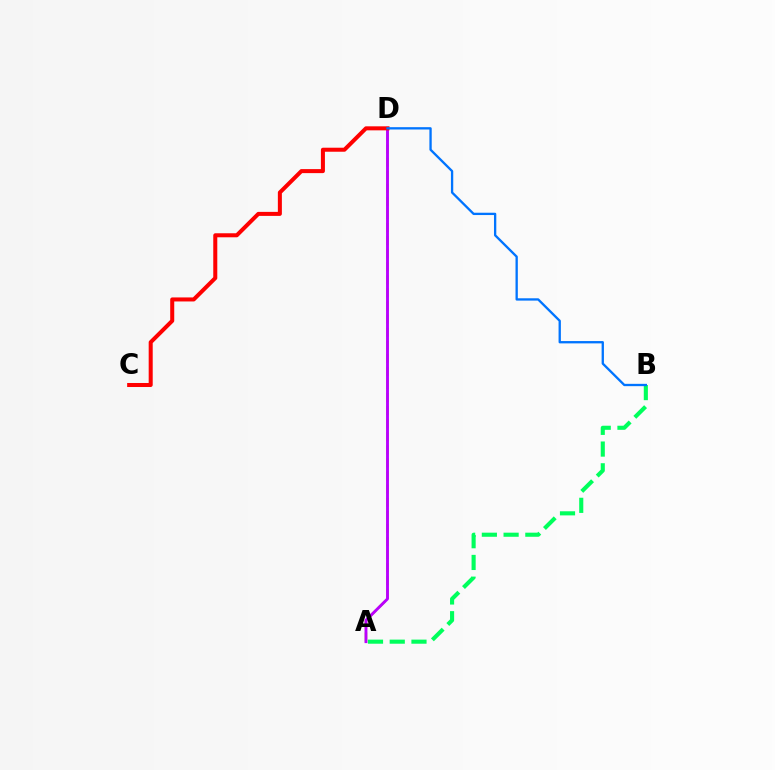{('A', 'D'): [{'color': '#d1ff00', 'line_style': 'dashed', 'thickness': 1.78}, {'color': '#b900ff', 'line_style': 'solid', 'thickness': 2.07}], ('C', 'D'): [{'color': '#ff0000', 'line_style': 'solid', 'thickness': 2.9}], ('A', 'B'): [{'color': '#00ff5c', 'line_style': 'dashed', 'thickness': 2.95}], ('B', 'D'): [{'color': '#0074ff', 'line_style': 'solid', 'thickness': 1.67}]}